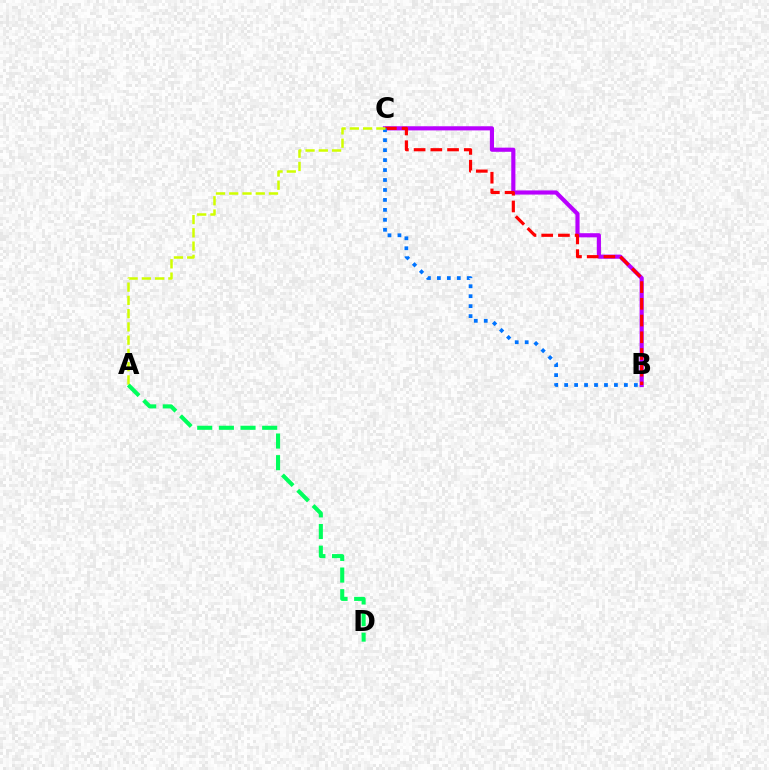{('B', 'C'): [{'color': '#b900ff', 'line_style': 'solid', 'thickness': 2.98}, {'color': '#ff0000', 'line_style': 'dashed', 'thickness': 2.27}, {'color': '#0074ff', 'line_style': 'dotted', 'thickness': 2.71}], ('A', 'C'): [{'color': '#d1ff00', 'line_style': 'dashed', 'thickness': 1.8}], ('A', 'D'): [{'color': '#00ff5c', 'line_style': 'dashed', 'thickness': 2.94}]}